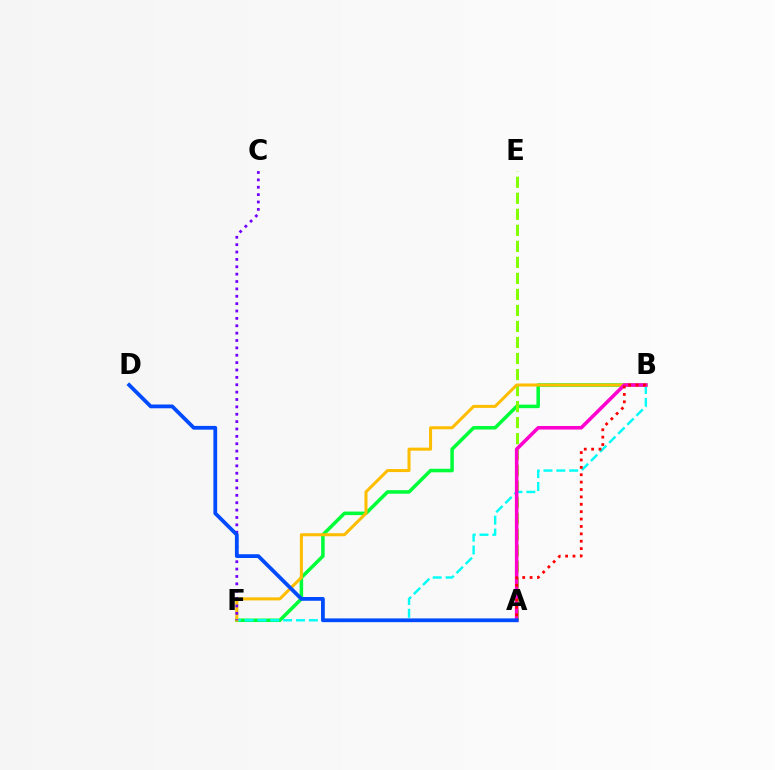{('B', 'F'): [{'color': '#00ff39', 'line_style': 'solid', 'thickness': 2.54}, {'color': '#00fff6', 'line_style': 'dashed', 'thickness': 1.74}, {'color': '#ffbd00', 'line_style': 'solid', 'thickness': 2.18}], ('A', 'E'): [{'color': '#84ff00', 'line_style': 'dashed', 'thickness': 2.18}], ('A', 'B'): [{'color': '#ff00cf', 'line_style': 'solid', 'thickness': 2.56}, {'color': '#ff0000', 'line_style': 'dotted', 'thickness': 2.01}], ('C', 'F'): [{'color': '#7200ff', 'line_style': 'dotted', 'thickness': 2.0}], ('A', 'D'): [{'color': '#004bff', 'line_style': 'solid', 'thickness': 2.71}]}